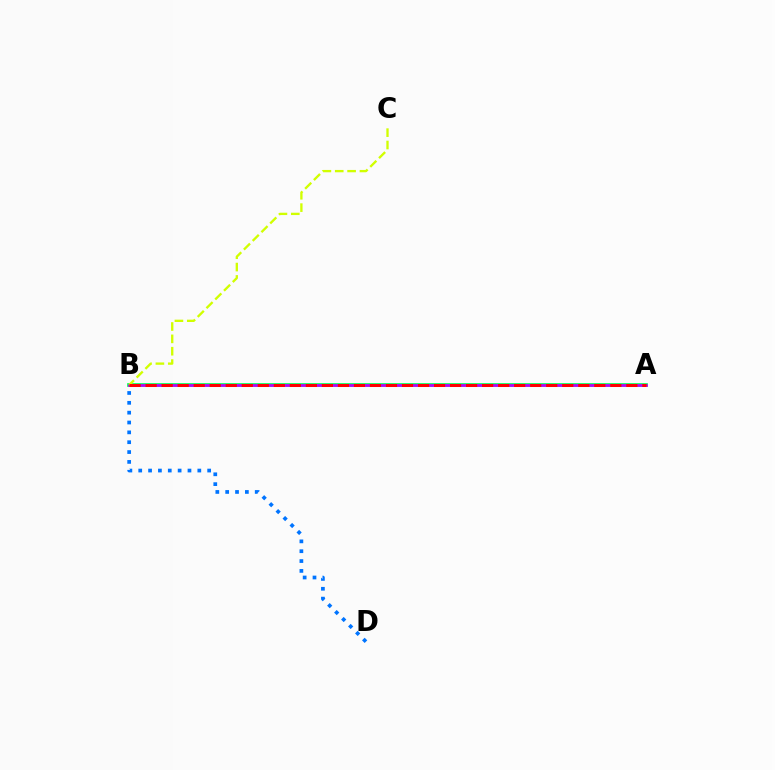{('A', 'B'): [{'color': '#00ff5c', 'line_style': 'solid', 'thickness': 2.66}, {'color': '#b900ff', 'line_style': 'solid', 'thickness': 1.94}, {'color': '#ff0000', 'line_style': 'dashed', 'thickness': 2.18}], ('B', 'D'): [{'color': '#0074ff', 'line_style': 'dotted', 'thickness': 2.68}], ('B', 'C'): [{'color': '#d1ff00', 'line_style': 'dashed', 'thickness': 1.68}]}